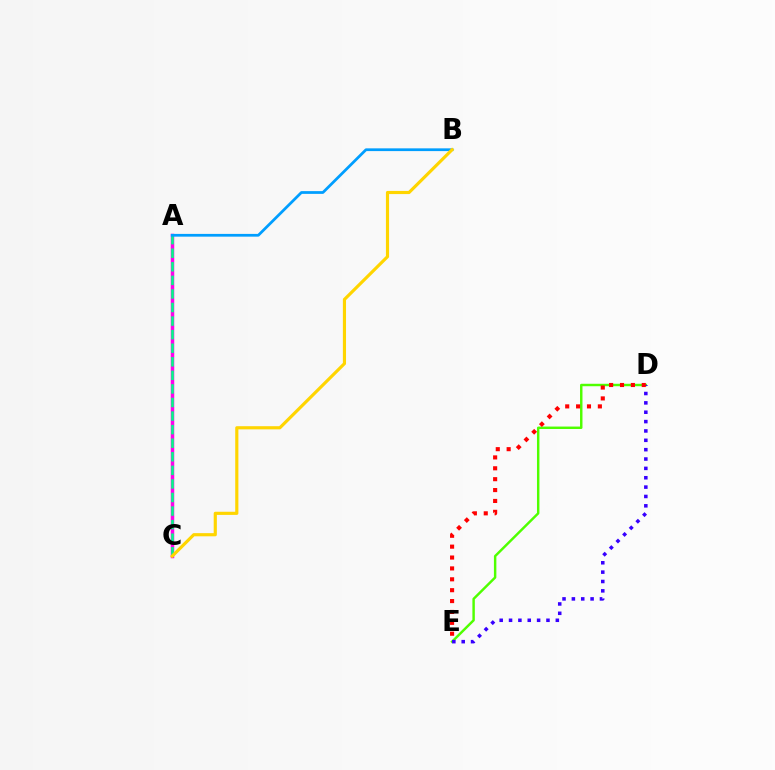{('D', 'E'): [{'color': '#4fff00', 'line_style': 'solid', 'thickness': 1.76}, {'color': '#3700ff', 'line_style': 'dotted', 'thickness': 2.54}, {'color': '#ff0000', 'line_style': 'dotted', 'thickness': 2.96}], ('A', 'C'): [{'color': '#ff00ed', 'line_style': 'solid', 'thickness': 2.5}, {'color': '#00ff86', 'line_style': 'dashed', 'thickness': 1.84}], ('A', 'B'): [{'color': '#009eff', 'line_style': 'solid', 'thickness': 1.98}], ('B', 'C'): [{'color': '#ffd500', 'line_style': 'solid', 'thickness': 2.27}]}